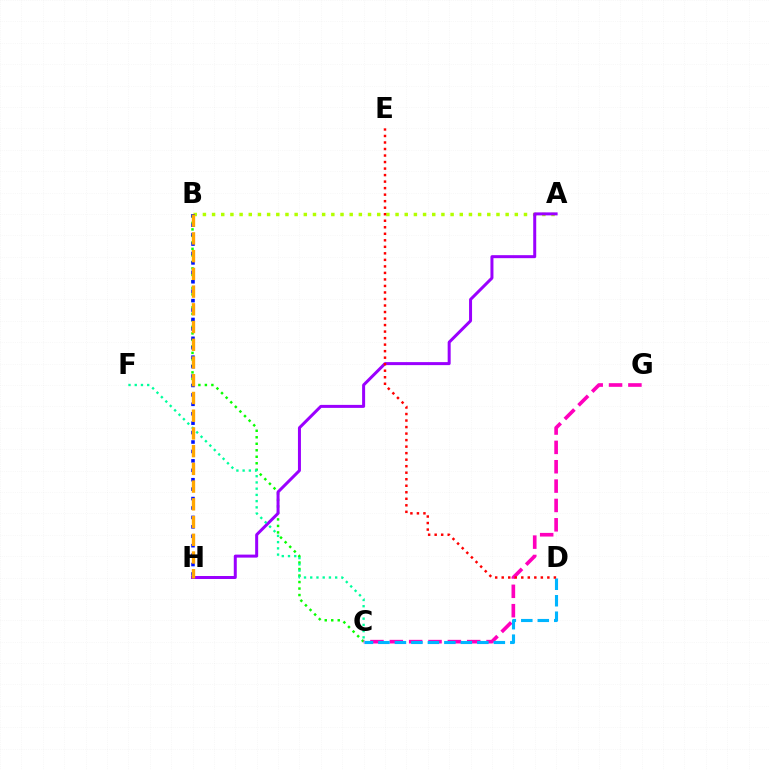{('B', 'C'): [{'color': '#08ff00', 'line_style': 'dotted', 'thickness': 1.77}], ('C', 'G'): [{'color': '#ff00bd', 'line_style': 'dashed', 'thickness': 2.63}], ('C', 'D'): [{'color': '#00b5ff', 'line_style': 'dashed', 'thickness': 2.24}], ('A', 'B'): [{'color': '#b3ff00', 'line_style': 'dotted', 'thickness': 2.49}], ('A', 'H'): [{'color': '#9b00ff', 'line_style': 'solid', 'thickness': 2.16}], ('D', 'E'): [{'color': '#ff0000', 'line_style': 'dotted', 'thickness': 1.77}], ('C', 'F'): [{'color': '#00ff9d', 'line_style': 'dotted', 'thickness': 1.69}], ('B', 'H'): [{'color': '#0010ff', 'line_style': 'dotted', 'thickness': 2.56}, {'color': '#ffa500', 'line_style': 'dashed', 'thickness': 2.41}]}